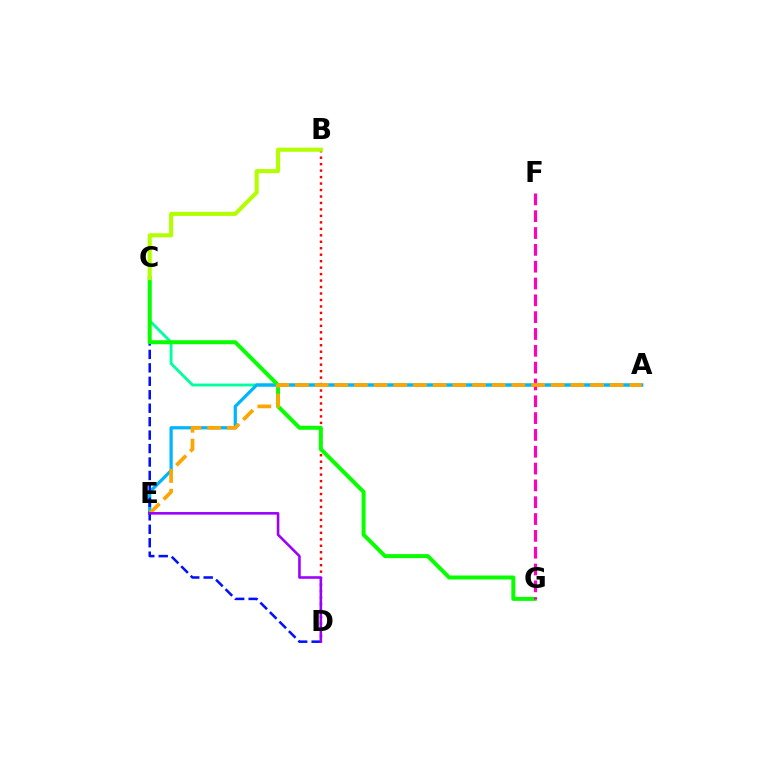{('A', 'C'): [{'color': '#00ff9d', 'line_style': 'solid', 'thickness': 2.05}], ('B', 'D'): [{'color': '#ff0000', 'line_style': 'dotted', 'thickness': 1.76}], ('A', 'E'): [{'color': '#00b5ff', 'line_style': 'solid', 'thickness': 2.33}, {'color': '#ffa500', 'line_style': 'dashed', 'thickness': 2.67}], ('C', 'D'): [{'color': '#0010ff', 'line_style': 'dashed', 'thickness': 1.83}], ('C', 'G'): [{'color': '#08ff00', 'line_style': 'solid', 'thickness': 2.87}], ('F', 'G'): [{'color': '#ff00bd', 'line_style': 'dashed', 'thickness': 2.29}], ('D', 'E'): [{'color': '#9b00ff', 'line_style': 'solid', 'thickness': 1.86}], ('B', 'C'): [{'color': '#b3ff00', 'line_style': 'solid', 'thickness': 2.94}]}